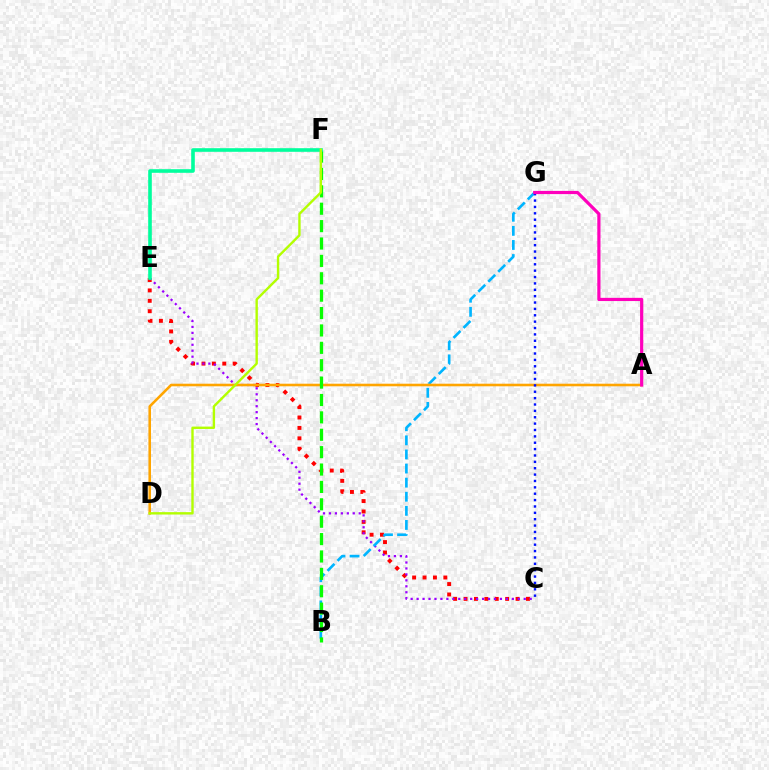{('C', 'E'): [{'color': '#ff0000', 'line_style': 'dotted', 'thickness': 2.83}, {'color': '#9b00ff', 'line_style': 'dotted', 'thickness': 1.62}], ('B', 'G'): [{'color': '#00b5ff', 'line_style': 'dashed', 'thickness': 1.92}], ('A', 'D'): [{'color': '#ffa500', 'line_style': 'solid', 'thickness': 1.86}], ('B', 'F'): [{'color': '#08ff00', 'line_style': 'dashed', 'thickness': 2.36}], ('C', 'G'): [{'color': '#0010ff', 'line_style': 'dotted', 'thickness': 1.73}], ('E', 'F'): [{'color': '#00ff9d', 'line_style': 'solid', 'thickness': 2.6}], ('A', 'G'): [{'color': '#ff00bd', 'line_style': 'solid', 'thickness': 2.3}], ('D', 'F'): [{'color': '#b3ff00', 'line_style': 'solid', 'thickness': 1.72}]}